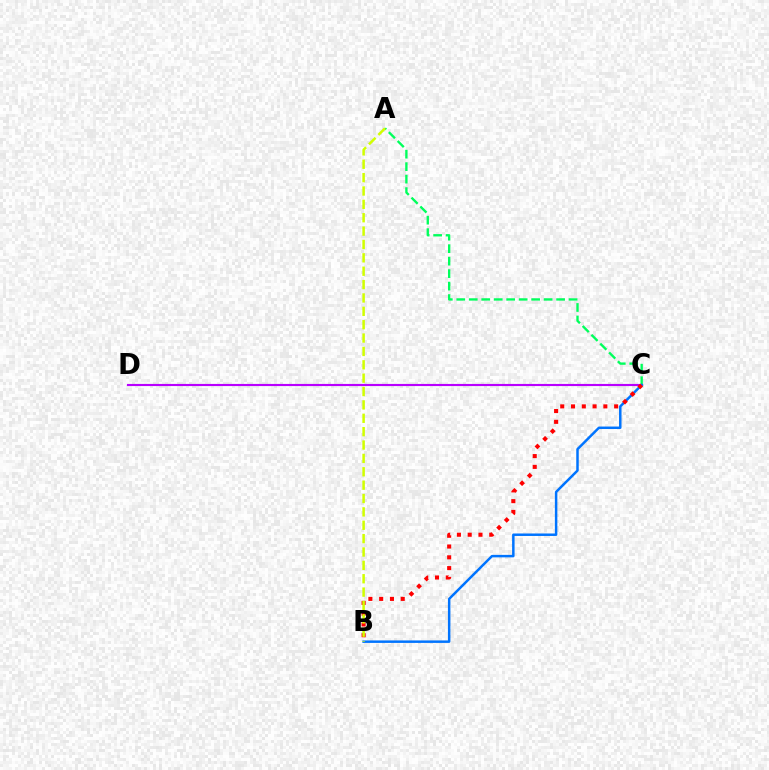{('C', 'D'): [{'color': '#b900ff', 'line_style': 'solid', 'thickness': 1.54}], ('A', 'C'): [{'color': '#00ff5c', 'line_style': 'dashed', 'thickness': 1.69}], ('B', 'C'): [{'color': '#0074ff', 'line_style': 'solid', 'thickness': 1.79}, {'color': '#ff0000', 'line_style': 'dotted', 'thickness': 2.93}], ('A', 'B'): [{'color': '#d1ff00', 'line_style': 'dashed', 'thickness': 1.82}]}